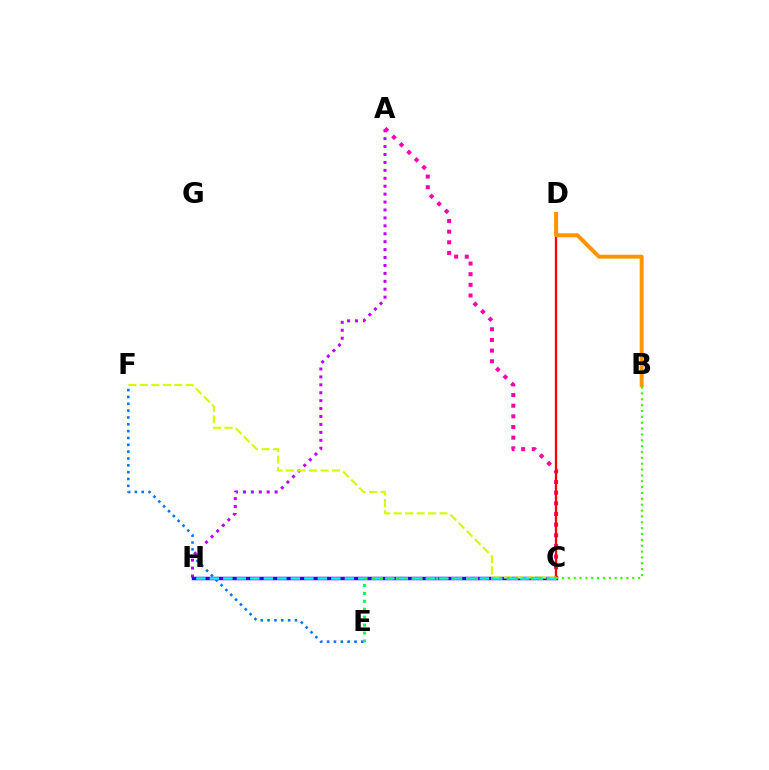{('A', 'H'): [{'color': '#b900ff', 'line_style': 'dotted', 'thickness': 2.15}], ('C', 'H'): [{'color': '#2500ff', 'line_style': 'solid', 'thickness': 2.49}, {'color': '#00fff6', 'line_style': 'dashed', 'thickness': 1.83}], ('A', 'C'): [{'color': '#ff00ac', 'line_style': 'dotted', 'thickness': 2.9}], ('E', 'F'): [{'color': '#0074ff', 'line_style': 'dotted', 'thickness': 1.86}], ('C', 'D'): [{'color': '#ff0000', 'line_style': 'solid', 'thickness': 1.66}], ('C', 'F'): [{'color': '#d1ff00', 'line_style': 'dashed', 'thickness': 1.56}], ('B', 'D'): [{'color': '#ff9400', 'line_style': 'solid', 'thickness': 2.85}], ('B', 'C'): [{'color': '#3dff00', 'line_style': 'dotted', 'thickness': 1.59}], ('C', 'E'): [{'color': '#00ff5c', 'line_style': 'dotted', 'thickness': 2.16}]}